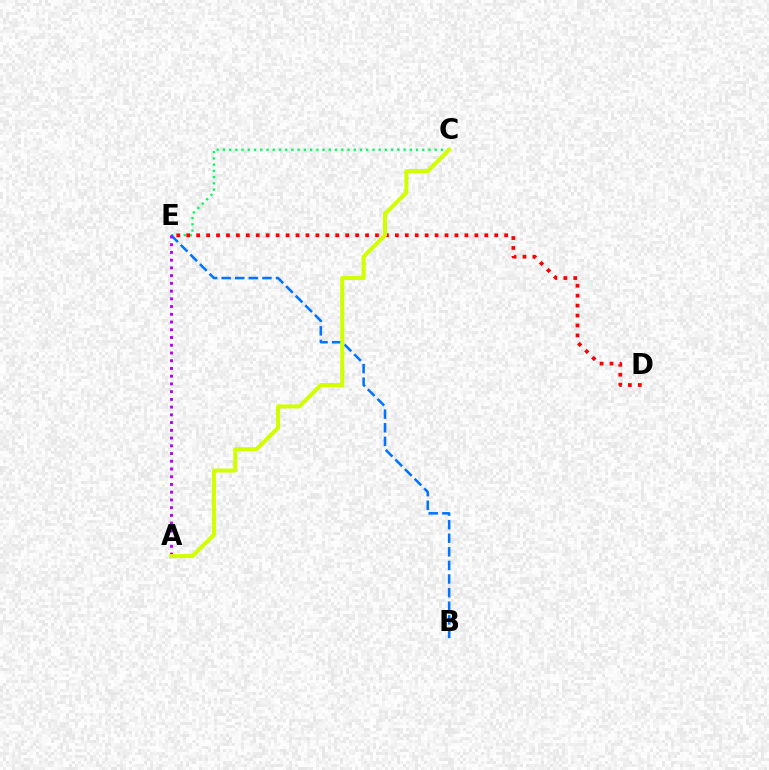{('C', 'E'): [{'color': '#00ff5c', 'line_style': 'dotted', 'thickness': 1.69}], ('B', 'E'): [{'color': '#0074ff', 'line_style': 'dashed', 'thickness': 1.85}], ('A', 'E'): [{'color': '#b900ff', 'line_style': 'dotted', 'thickness': 2.1}], ('D', 'E'): [{'color': '#ff0000', 'line_style': 'dotted', 'thickness': 2.7}], ('A', 'C'): [{'color': '#d1ff00', 'line_style': 'solid', 'thickness': 2.9}]}